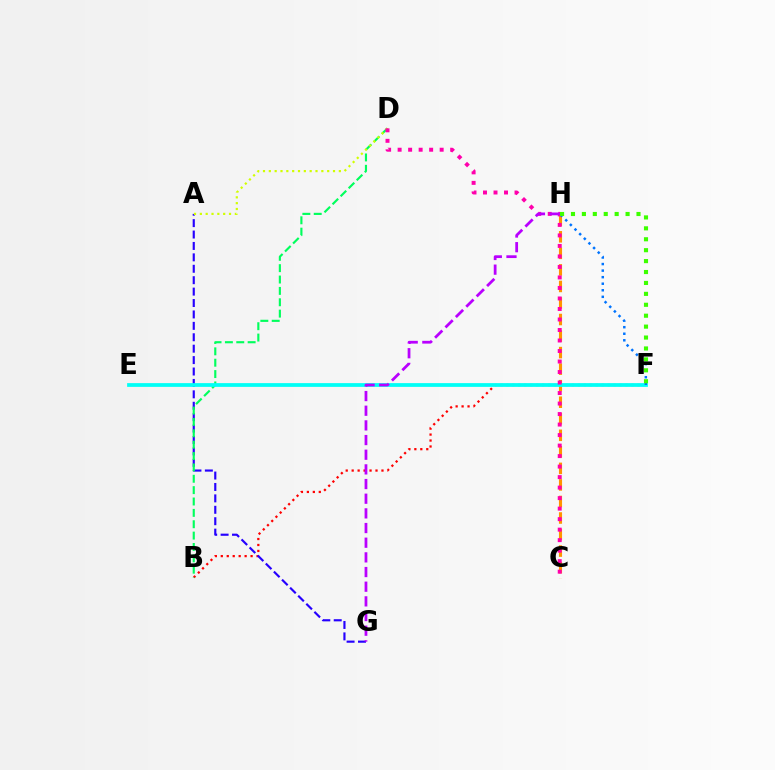{('B', 'F'): [{'color': '#ff0000', 'line_style': 'dotted', 'thickness': 1.62}], ('A', 'G'): [{'color': '#2500ff', 'line_style': 'dashed', 'thickness': 1.55}], ('B', 'D'): [{'color': '#00ff5c', 'line_style': 'dashed', 'thickness': 1.54}], ('A', 'D'): [{'color': '#d1ff00', 'line_style': 'dotted', 'thickness': 1.59}], ('C', 'H'): [{'color': '#ff9400', 'line_style': 'dashed', 'thickness': 2.25}], ('E', 'F'): [{'color': '#00fff6', 'line_style': 'solid', 'thickness': 2.7}], ('C', 'D'): [{'color': '#ff00ac', 'line_style': 'dotted', 'thickness': 2.85}], ('F', 'H'): [{'color': '#0074ff', 'line_style': 'dotted', 'thickness': 1.78}, {'color': '#3dff00', 'line_style': 'dotted', 'thickness': 2.97}], ('G', 'H'): [{'color': '#b900ff', 'line_style': 'dashed', 'thickness': 1.99}]}